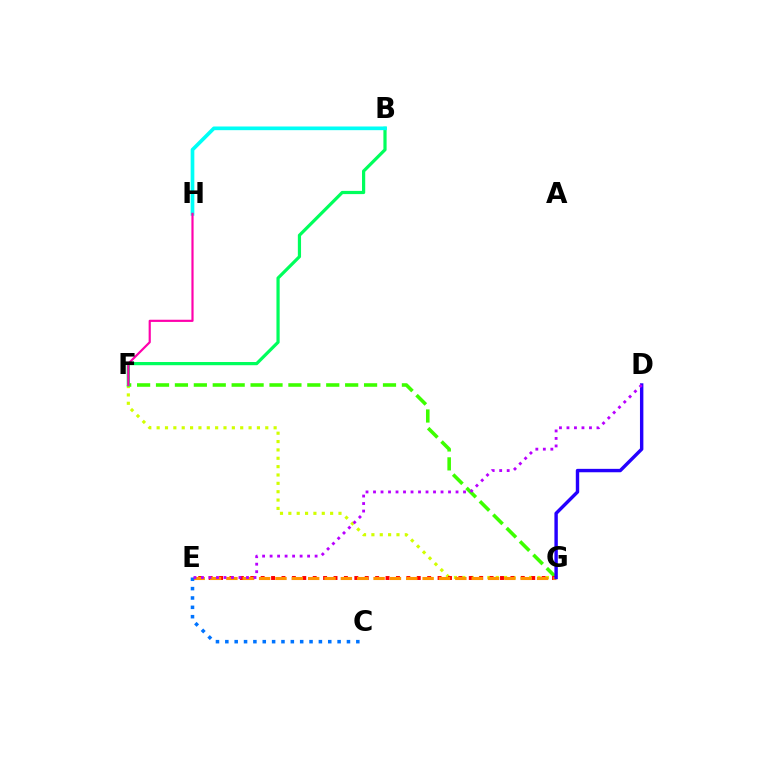{('F', 'G'): [{'color': '#3dff00', 'line_style': 'dashed', 'thickness': 2.57}, {'color': '#d1ff00', 'line_style': 'dotted', 'thickness': 2.27}], ('E', 'G'): [{'color': '#ff0000', 'line_style': 'dotted', 'thickness': 2.83}, {'color': '#ff9400', 'line_style': 'dashed', 'thickness': 2.22}], ('B', 'F'): [{'color': '#00ff5c', 'line_style': 'solid', 'thickness': 2.31}], ('D', 'G'): [{'color': '#2500ff', 'line_style': 'solid', 'thickness': 2.45}], ('C', 'E'): [{'color': '#0074ff', 'line_style': 'dotted', 'thickness': 2.54}], ('B', 'H'): [{'color': '#00fff6', 'line_style': 'solid', 'thickness': 2.65}], ('F', 'H'): [{'color': '#ff00ac', 'line_style': 'solid', 'thickness': 1.57}], ('D', 'E'): [{'color': '#b900ff', 'line_style': 'dotted', 'thickness': 2.04}]}